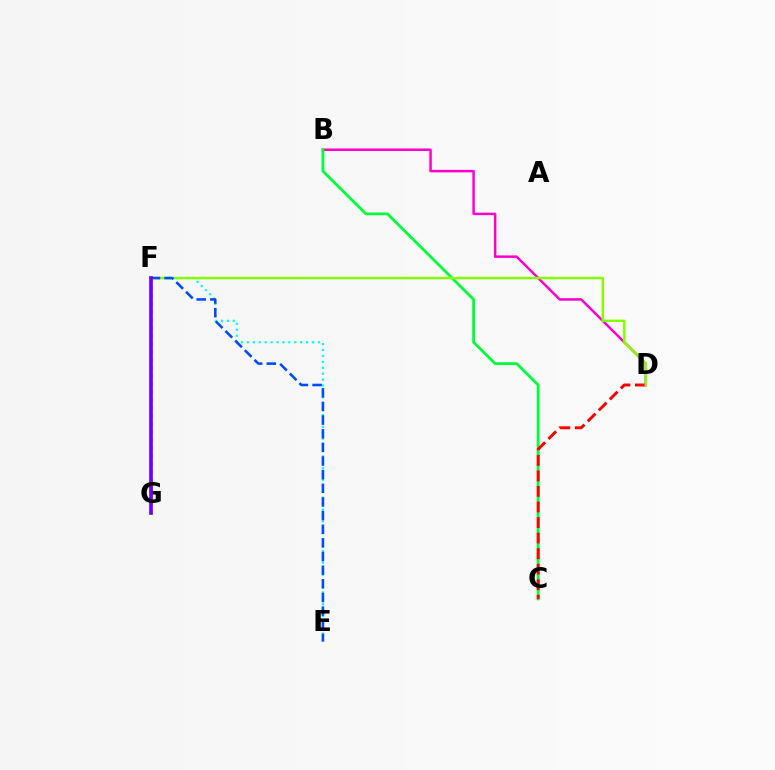{('B', 'D'): [{'color': '#ff00cf', 'line_style': 'solid', 'thickness': 1.8}], ('B', 'C'): [{'color': '#00ff39', 'line_style': 'solid', 'thickness': 2.01}], ('C', 'D'): [{'color': '#ff0000', 'line_style': 'dashed', 'thickness': 2.11}], ('E', 'F'): [{'color': '#00fff6', 'line_style': 'dotted', 'thickness': 1.61}, {'color': '#004bff', 'line_style': 'dashed', 'thickness': 1.85}], ('D', 'F'): [{'color': '#84ff00', 'line_style': 'solid', 'thickness': 1.77}], ('F', 'G'): [{'color': '#ffbd00', 'line_style': 'dotted', 'thickness': 2.18}, {'color': '#7200ff', 'line_style': 'solid', 'thickness': 2.65}]}